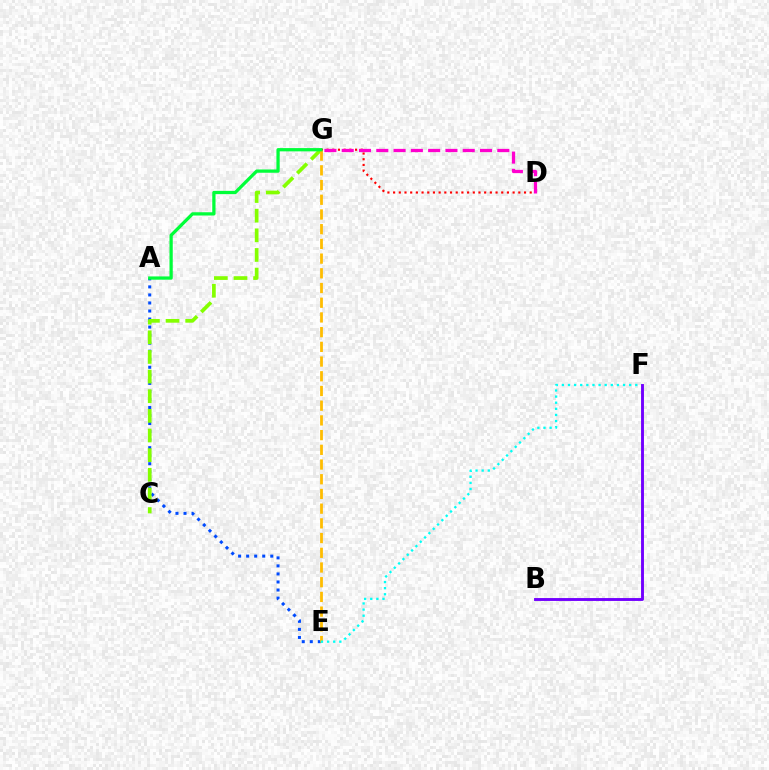{('A', 'E'): [{'color': '#004bff', 'line_style': 'dotted', 'thickness': 2.18}], ('D', 'G'): [{'color': '#ff0000', 'line_style': 'dotted', 'thickness': 1.55}, {'color': '#ff00cf', 'line_style': 'dashed', 'thickness': 2.35}], ('C', 'G'): [{'color': '#84ff00', 'line_style': 'dashed', 'thickness': 2.67}], ('E', 'G'): [{'color': '#ffbd00', 'line_style': 'dashed', 'thickness': 2.0}], ('E', 'F'): [{'color': '#00fff6', 'line_style': 'dotted', 'thickness': 1.66}], ('B', 'F'): [{'color': '#7200ff', 'line_style': 'solid', 'thickness': 2.08}], ('A', 'G'): [{'color': '#00ff39', 'line_style': 'solid', 'thickness': 2.35}]}